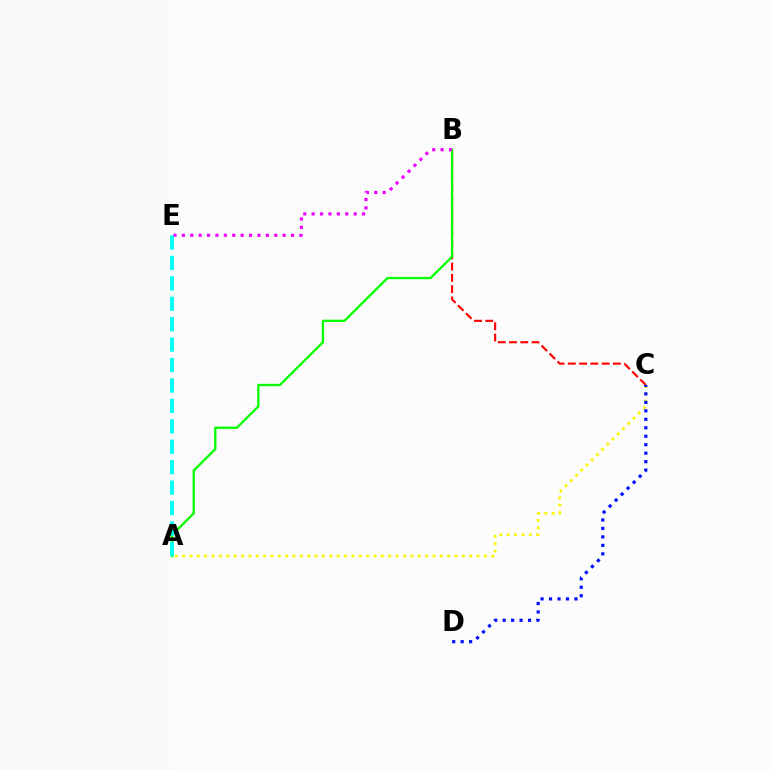{('B', 'C'): [{'color': '#ff0000', 'line_style': 'dashed', 'thickness': 1.53}], ('A', 'C'): [{'color': '#fcf500', 'line_style': 'dotted', 'thickness': 2.0}], ('A', 'B'): [{'color': '#08ff00', 'line_style': 'solid', 'thickness': 1.67}], ('C', 'D'): [{'color': '#0010ff', 'line_style': 'dotted', 'thickness': 2.3}], ('B', 'E'): [{'color': '#ee00ff', 'line_style': 'dotted', 'thickness': 2.28}], ('A', 'E'): [{'color': '#00fff6', 'line_style': 'dashed', 'thickness': 2.77}]}